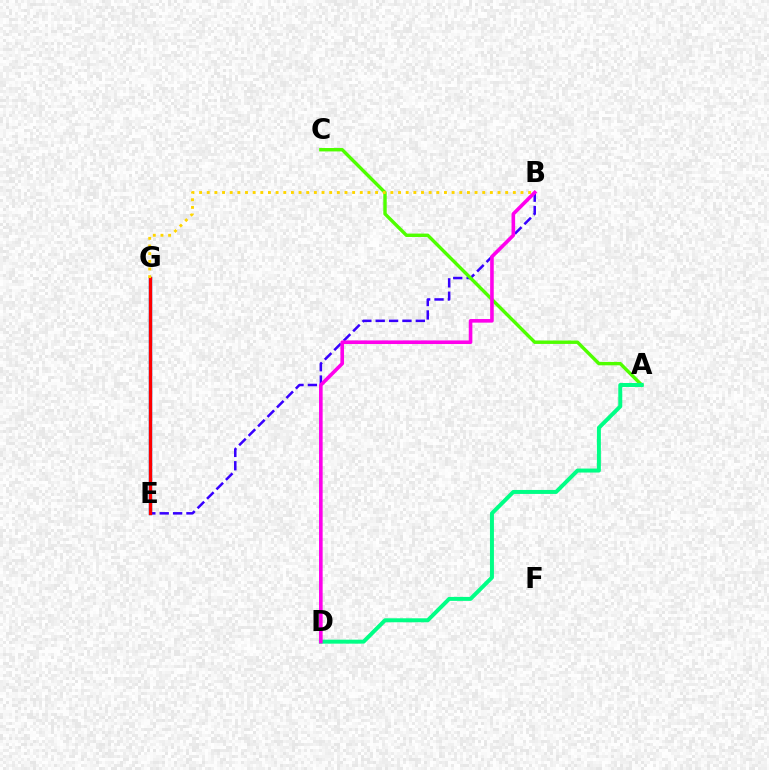{('E', 'G'): [{'color': '#009eff', 'line_style': 'solid', 'thickness': 2.49}, {'color': '#ff0000', 'line_style': 'solid', 'thickness': 2.37}], ('B', 'E'): [{'color': '#3700ff', 'line_style': 'dashed', 'thickness': 1.82}], ('A', 'C'): [{'color': '#4fff00', 'line_style': 'solid', 'thickness': 2.45}], ('A', 'D'): [{'color': '#00ff86', 'line_style': 'solid', 'thickness': 2.86}], ('B', 'D'): [{'color': '#ff00ed', 'line_style': 'solid', 'thickness': 2.6}], ('B', 'G'): [{'color': '#ffd500', 'line_style': 'dotted', 'thickness': 2.08}]}